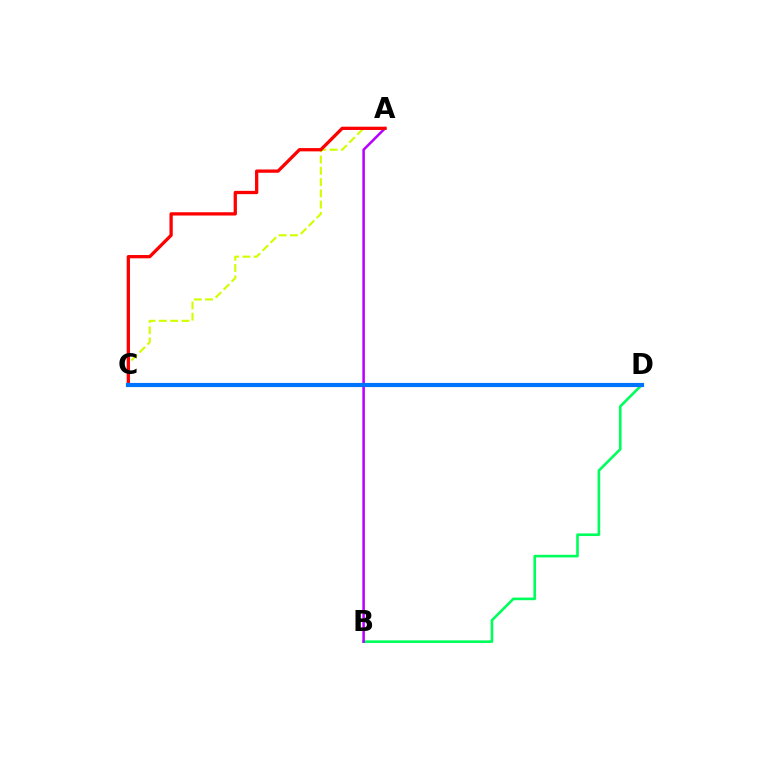{('B', 'D'): [{'color': '#00ff5c', 'line_style': 'solid', 'thickness': 1.88}], ('A', 'C'): [{'color': '#d1ff00', 'line_style': 'dashed', 'thickness': 1.53}, {'color': '#ff0000', 'line_style': 'solid', 'thickness': 2.36}], ('A', 'B'): [{'color': '#b900ff', 'line_style': 'solid', 'thickness': 1.83}], ('C', 'D'): [{'color': '#0074ff', 'line_style': 'solid', 'thickness': 2.99}]}